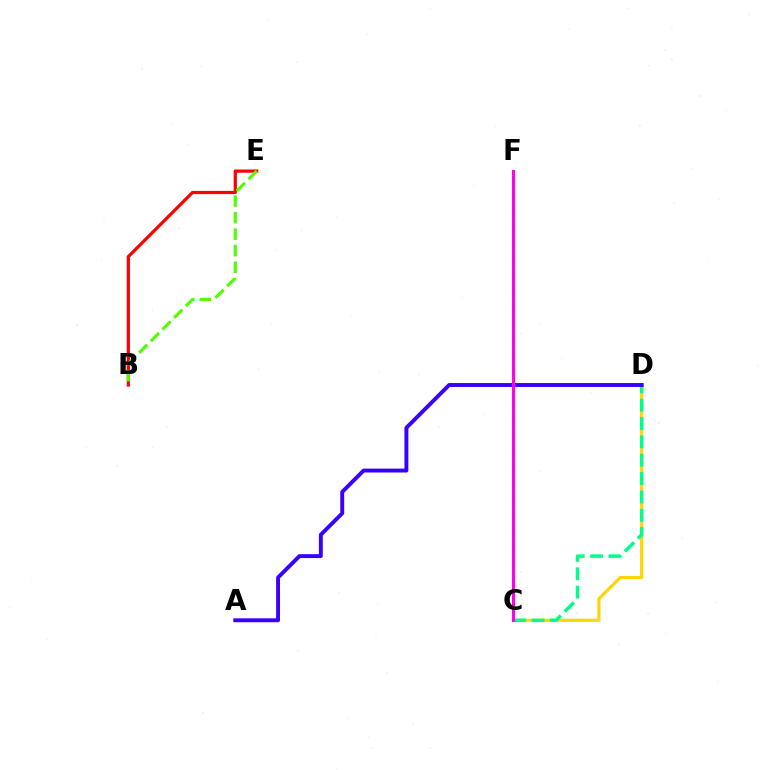{('C', 'D'): [{'color': '#ffd500', 'line_style': 'solid', 'thickness': 2.26}, {'color': '#00ff86', 'line_style': 'dashed', 'thickness': 2.49}], ('A', 'D'): [{'color': '#3700ff', 'line_style': 'solid', 'thickness': 2.81}], ('B', 'E'): [{'color': '#ff0000', 'line_style': 'solid', 'thickness': 2.31}, {'color': '#4fff00', 'line_style': 'dashed', 'thickness': 2.25}], ('C', 'F'): [{'color': '#009eff', 'line_style': 'dashed', 'thickness': 2.19}, {'color': '#ff00ed', 'line_style': 'solid', 'thickness': 2.18}]}